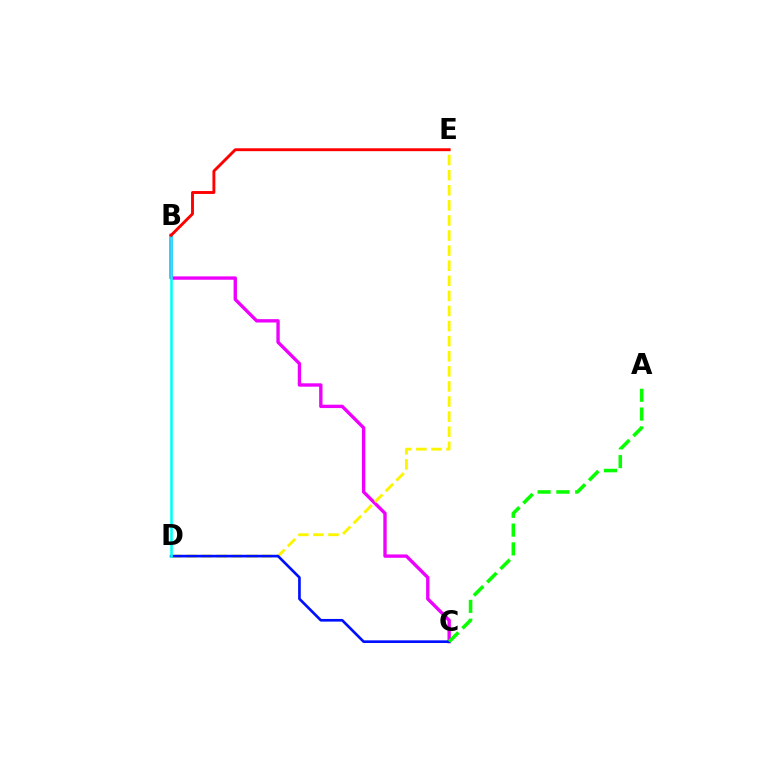{('B', 'C'): [{'color': '#ee00ff', 'line_style': 'solid', 'thickness': 2.42}], ('D', 'E'): [{'color': '#fcf500', 'line_style': 'dashed', 'thickness': 2.05}], ('C', 'D'): [{'color': '#0010ff', 'line_style': 'solid', 'thickness': 1.92}], ('A', 'C'): [{'color': '#08ff00', 'line_style': 'dashed', 'thickness': 2.55}], ('B', 'D'): [{'color': '#00fff6', 'line_style': 'solid', 'thickness': 1.85}], ('B', 'E'): [{'color': '#ff0000', 'line_style': 'solid', 'thickness': 2.08}]}